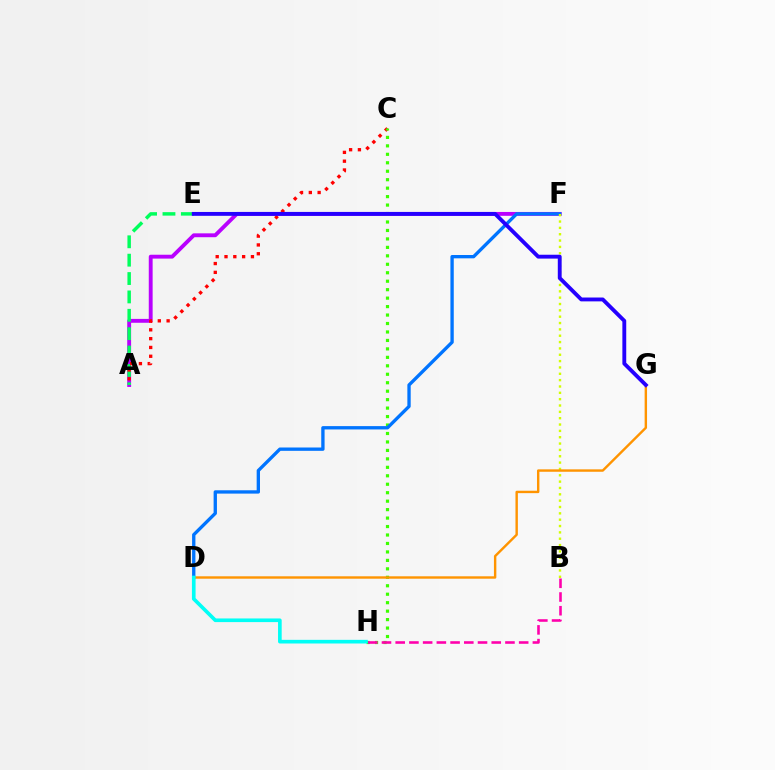{('A', 'F'): [{'color': '#b900ff', 'line_style': 'solid', 'thickness': 2.78}], ('A', 'E'): [{'color': '#00ff5c', 'line_style': 'dashed', 'thickness': 2.5}], ('A', 'C'): [{'color': '#ff0000', 'line_style': 'dotted', 'thickness': 2.39}], ('C', 'H'): [{'color': '#3dff00', 'line_style': 'dotted', 'thickness': 2.3}], ('B', 'H'): [{'color': '#ff00ac', 'line_style': 'dashed', 'thickness': 1.86}], ('D', 'F'): [{'color': '#0074ff', 'line_style': 'solid', 'thickness': 2.4}], ('B', 'F'): [{'color': '#d1ff00', 'line_style': 'dotted', 'thickness': 1.72}], ('D', 'G'): [{'color': '#ff9400', 'line_style': 'solid', 'thickness': 1.73}], ('D', 'H'): [{'color': '#00fff6', 'line_style': 'solid', 'thickness': 2.63}], ('E', 'G'): [{'color': '#2500ff', 'line_style': 'solid', 'thickness': 2.78}]}